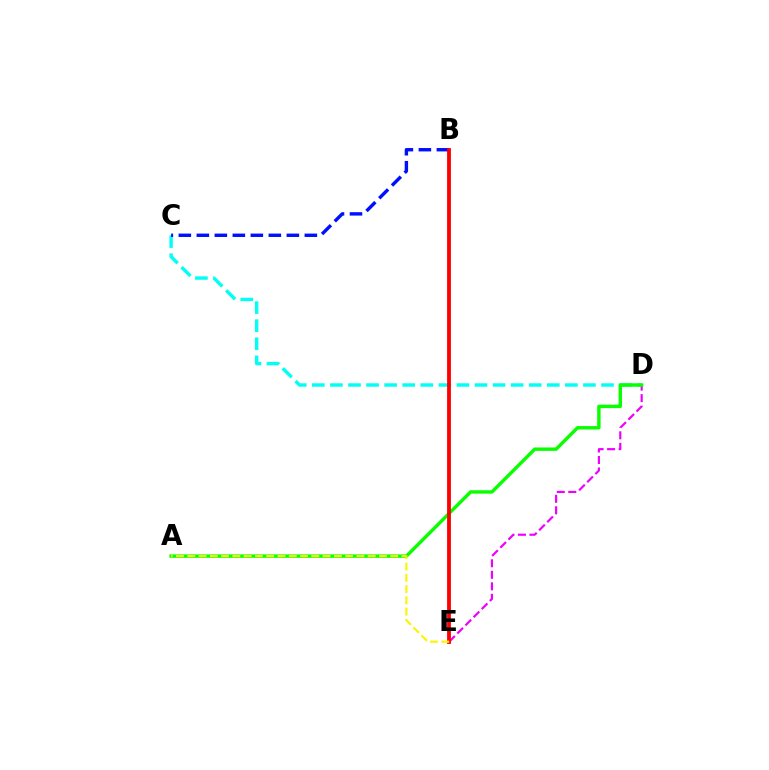{('C', 'D'): [{'color': '#00fff6', 'line_style': 'dashed', 'thickness': 2.46}], ('B', 'C'): [{'color': '#0010ff', 'line_style': 'dashed', 'thickness': 2.45}], ('D', 'E'): [{'color': '#ee00ff', 'line_style': 'dashed', 'thickness': 1.56}], ('A', 'D'): [{'color': '#08ff00', 'line_style': 'solid', 'thickness': 2.45}], ('B', 'E'): [{'color': '#ff0000', 'line_style': 'solid', 'thickness': 2.75}], ('A', 'E'): [{'color': '#fcf500', 'line_style': 'dashed', 'thickness': 1.53}]}